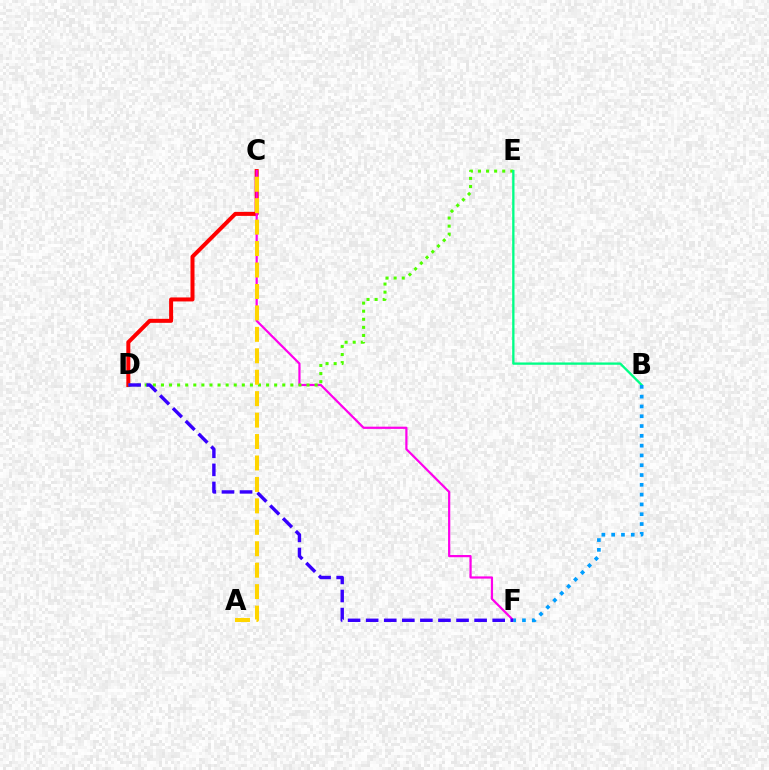{('C', 'D'): [{'color': '#ff0000', 'line_style': 'solid', 'thickness': 2.88}], ('C', 'F'): [{'color': '#ff00ed', 'line_style': 'solid', 'thickness': 1.6}], ('D', 'E'): [{'color': '#4fff00', 'line_style': 'dotted', 'thickness': 2.2}], ('D', 'F'): [{'color': '#3700ff', 'line_style': 'dashed', 'thickness': 2.46}], ('B', 'E'): [{'color': '#00ff86', 'line_style': 'solid', 'thickness': 1.67}], ('A', 'C'): [{'color': '#ffd500', 'line_style': 'dashed', 'thickness': 2.91}], ('B', 'F'): [{'color': '#009eff', 'line_style': 'dotted', 'thickness': 2.66}]}